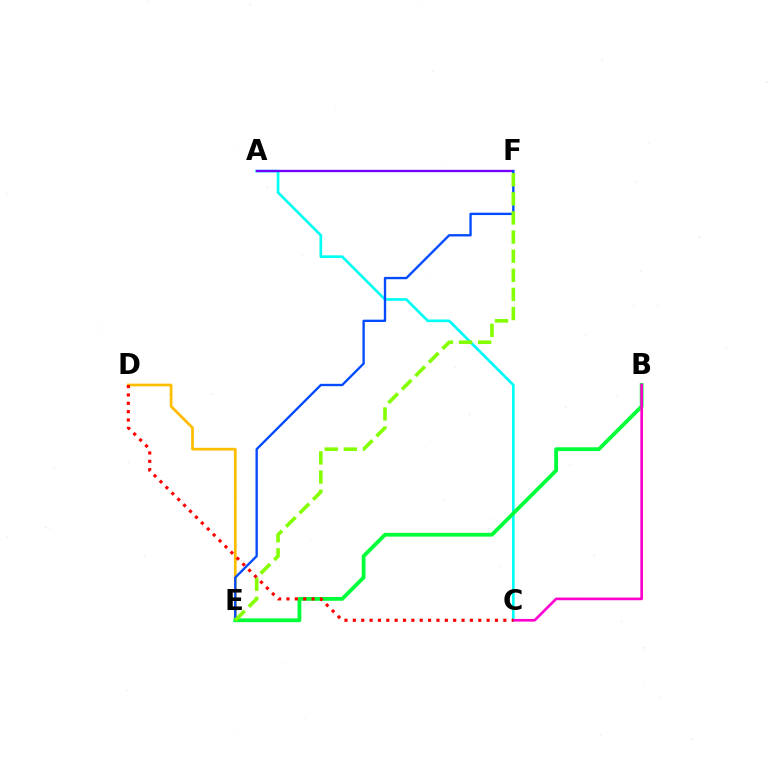{('A', 'C'): [{'color': '#00fff6', 'line_style': 'solid', 'thickness': 1.92}], ('A', 'F'): [{'color': '#7200ff', 'line_style': 'solid', 'thickness': 1.67}], ('D', 'E'): [{'color': '#ffbd00', 'line_style': 'solid', 'thickness': 1.94}], ('E', 'F'): [{'color': '#004bff', 'line_style': 'solid', 'thickness': 1.69}, {'color': '#84ff00', 'line_style': 'dashed', 'thickness': 2.6}], ('B', 'E'): [{'color': '#00ff39', 'line_style': 'solid', 'thickness': 2.73}], ('B', 'C'): [{'color': '#ff00cf', 'line_style': 'solid', 'thickness': 1.91}], ('C', 'D'): [{'color': '#ff0000', 'line_style': 'dotted', 'thickness': 2.27}]}